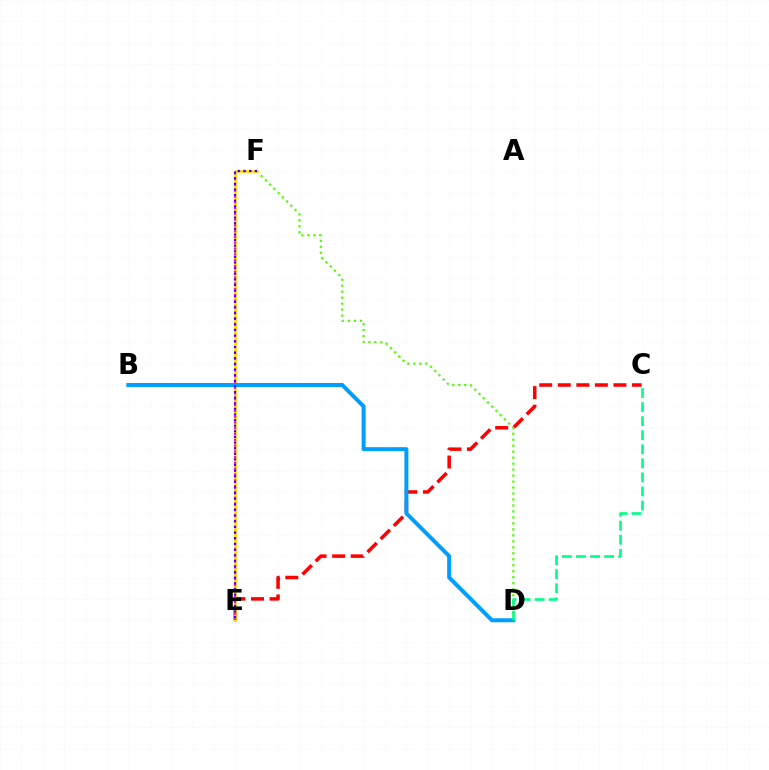{('C', 'E'): [{'color': '#ff0000', 'line_style': 'dashed', 'thickness': 2.52}], ('D', 'F'): [{'color': '#4fff00', 'line_style': 'dotted', 'thickness': 1.62}], ('E', 'F'): [{'color': '#ffd500', 'line_style': 'solid', 'thickness': 1.91}, {'color': '#ff00ed', 'line_style': 'dotted', 'thickness': 1.57}, {'color': '#3700ff', 'line_style': 'dotted', 'thickness': 1.53}], ('B', 'D'): [{'color': '#009eff', 'line_style': 'solid', 'thickness': 2.87}], ('C', 'D'): [{'color': '#00ff86', 'line_style': 'dashed', 'thickness': 1.91}]}